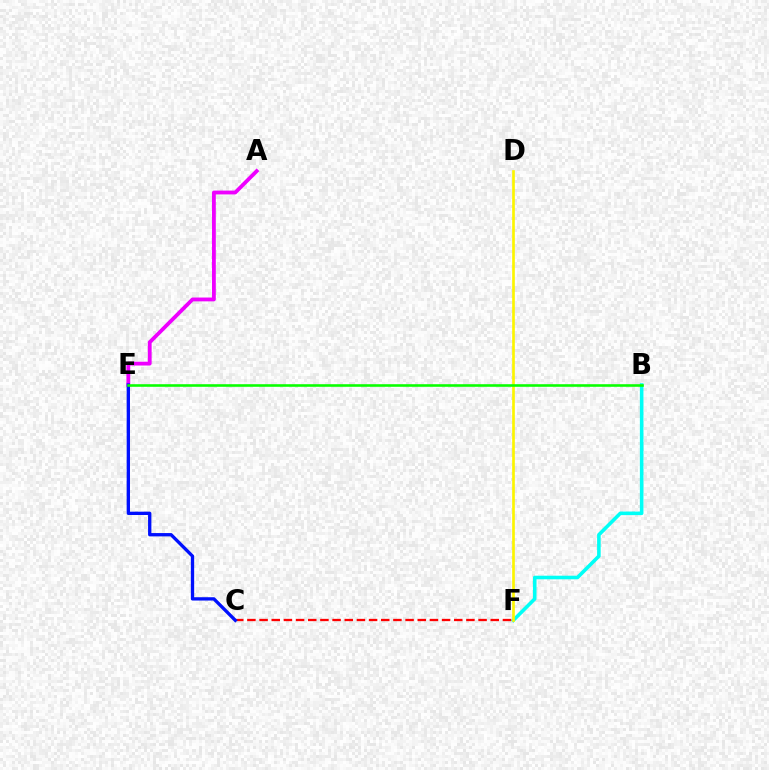{('B', 'F'): [{'color': '#00fff6', 'line_style': 'solid', 'thickness': 2.58}], ('A', 'E'): [{'color': '#ee00ff', 'line_style': 'solid', 'thickness': 2.75}], ('D', 'F'): [{'color': '#fcf500', 'line_style': 'solid', 'thickness': 1.93}], ('C', 'F'): [{'color': '#ff0000', 'line_style': 'dashed', 'thickness': 1.65}], ('C', 'E'): [{'color': '#0010ff', 'line_style': 'solid', 'thickness': 2.39}], ('B', 'E'): [{'color': '#08ff00', 'line_style': 'solid', 'thickness': 1.86}]}